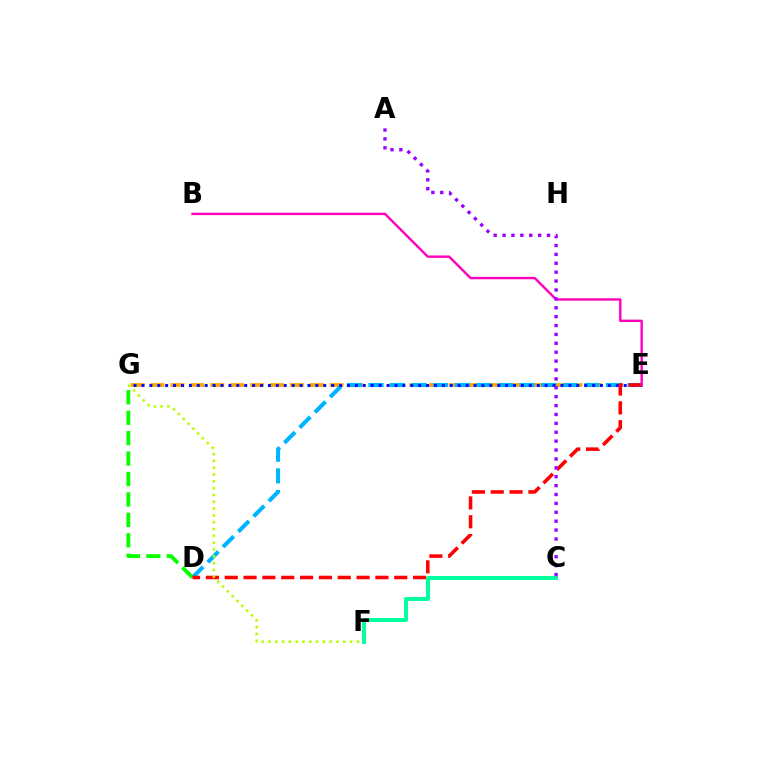{('E', 'G'): [{'color': '#ffa500', 'line_style': 'dashed', 'thickness': 2.7}, {'color': '#0010ff', 'line_style': 'dotted', 'thickness': 2.15}], ('D', 'E'): [{'color': '#00b5ff', 'line_style': 'dashed', 'thickness': 2.93}, {'color': '#ff0000', 'line_style': 'dashed', 'thickness': 2.56}], ('D', 'G'): [{'color': '#08ff00', 'line_style': 'dashed', 'thickness': 2.78}], ('B', 'E'): [{'color': '#ff00bd', 'line_style': 'solid', 'thickness': 1.74}], ('F', 'G'): [{'color': '#b3ff00', 'line_style': 'dotted', 'thickness': 1.85}], ('C', 'F'): [{'color': '#00ff9d', 'line_style': 'solid', 'thickness': 2.83}], ('A', 'C'): [{'color': '#9b00ff', 'line_style': 'dotted', 'thickness': 2.42}]}